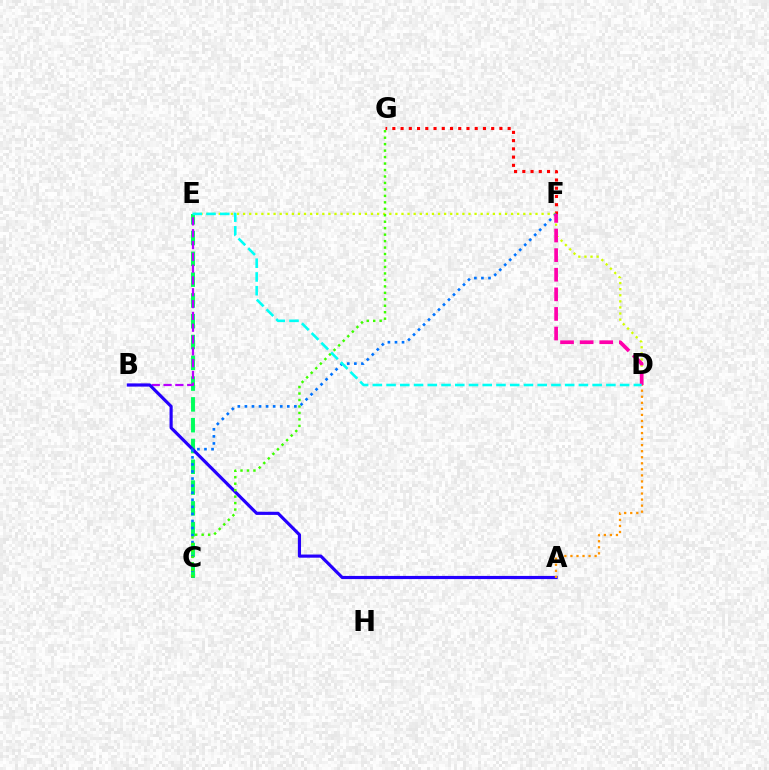{('C', 'E'): [{'color': '#00ff5c', 'line_style': 'dashed', 'thickness': 2.82}], ('B', 'E'): [{'color': '#b900ff', 'line_style': 'dashed', 'thickness': 1.61}], ('F', 'G'): [{'color': '#ff0000', 'line_style': 'dotted', 'thickness': 2.24}], ('D', 'E'): [{'color': '#d1ff00', 'line_style': 'dotted', 'thickness': 1.65}, {'color': '#00fff6', 'line_style': 'dashed', 'thickness': 1.87}], ('A', 'B'): [{'color': '#2500ff', 'line_style': 'solid', 'thickness': 2.27}], ('C', 'F'): [{'color': '#0074ff', 'line_style': 'dotted', 'thickness': 1.92}], ('A', 'D'): [{'color': '#ff9400', 'line_style': 'dotted', 'thickness': 1.64}], ('C', 'G'): [{'color': '#3dff00', 'line_style': 'dotted', 'thickness': 1.76}], ('D', 'F'): [{'color': '#ff00ac', 'line_style': 'dashed', 'thickness': 2.66}]}